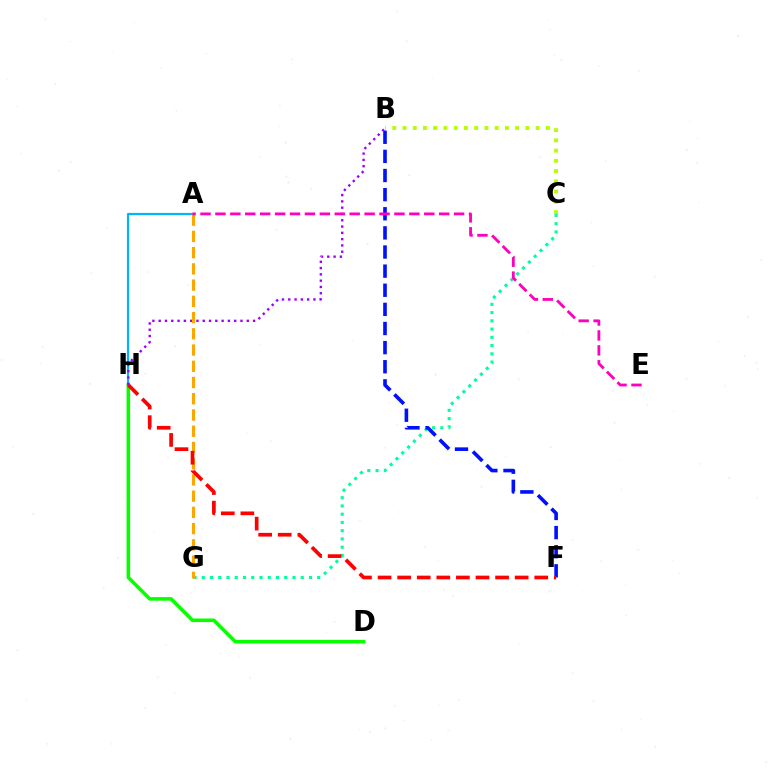{('D', 'H'): [{'color': '#08ff00', 'line_style': 'solid', 'thickness': 2.57}], ('C', 'G'): [{'color': '#00ff9d', 'line_style': 'dotted', 'thickness': 2.24}], ('A', 'H'): [{'color': '#00b5ff', 'line_style': 'solid', 'thickness': 1.58}], ('B', 'F'): [{'color': '#0010ff', 'line_style': 'dashed', 'thickness': 2.6}], ('B', 'H'): [{'color': '#9b00ff', 'line_style': 'dotted', 'thickness': 1.71}], ('A', 'G'): [{'color': '#ffa500', 'line_style': 'dashed', 'thickness': 2.21}], ('A', 'E'): [{'color': '#ff00bd', 'line_style': 'dashed', 'thickness': 2.03}], ('F', 'H'): [{'color': '#ff0000', 'line_style': 'dashed', 'thickness': 2.66}], ('B', 'C'): [{'color': '#b3ff00', 'line_style': 'dotted', 'thickness': 2.78}]}